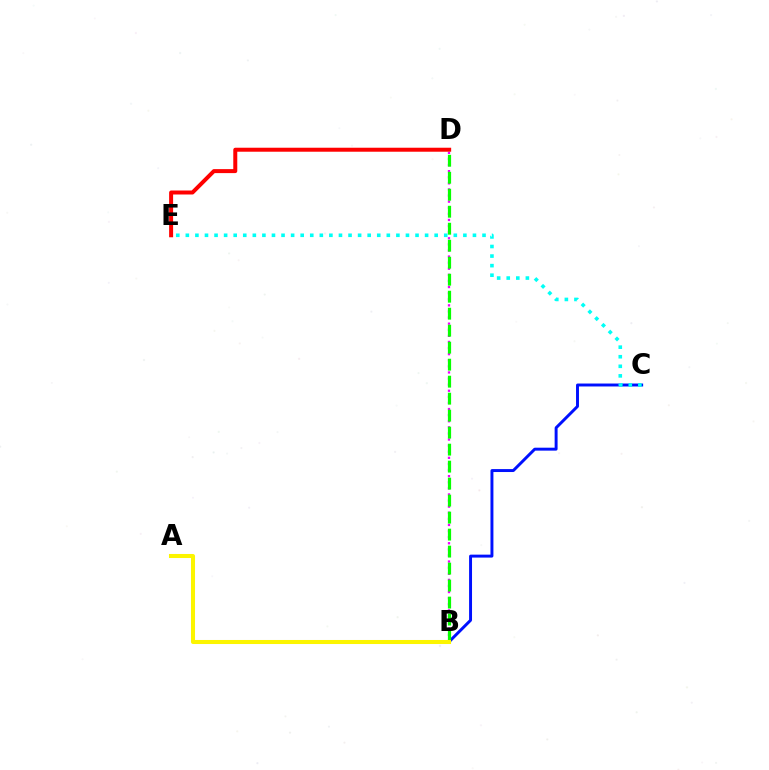{('B', 'C'): [{'color': '#0010ff', 'line_style': 'solid', 'thickness': 2.12}], ('B', 'D'): [{'color': '#ee00ff', 'line_style': 'dotted', 'thickness': 1.66}, {'color': '#08ff00', 'line_style': 'dashed', 'thickness': 2.31}], ('C', 'E'): [{'color': '#00fff6', 'line_style': 'dotted', 'thickness': 2.6}], ('D', 'E'): [{'color': '#ff0000', 'line_style': 'solid', 'thickness': 2.87}], ('A', 'B'): [{'color': '#fcf500', 'line_style': 'solid', 'thickness': 2.91}]}